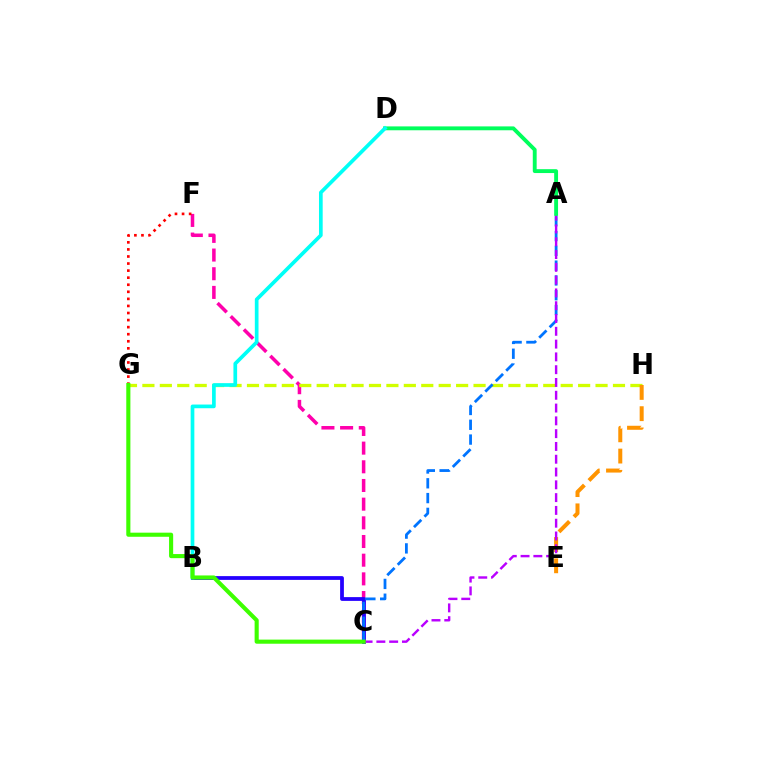{('C', 'F'): [{'color': '#ff00ac', 'line_style': 'dashed', 'thickness': 2.54}], ('B', 'C'): [{'color': '#2500ff', 'line_style': 'solid', 'thickness': 2.72}], ('G', 'H'): [{'color': '#d1ff00', 'line_style': 'dashed', 'thickness': 2.37}], ('E', 'H'): [{'color': '#ff9400', 'line_style': 'dashed', 'thickness': 2.89}], ('A', 'C'): [{'color': '#0074ff', 'line_style': 'dashed', 'thickness': 2.01}, {'color': '#b900ff', 'line_style': 'dashed', 'thickness': 1.74}], ('F', 'G'): [{'color': '#ff0000', 'line_style': 'dotted', 'thickness': 1.92}], ('A', 'D'): [{'color': '#00ff5c', 'line_style': 'solid', 'thickness': 2.79}], ('B', 'D'): [{'color': '#00fff6', 'line_style': 'solid', 'thickness': 2.66}], ('C', 'G'): [{'color': '#3dff00', 'line_style': 'solid', 'thickness': 2.96}]}